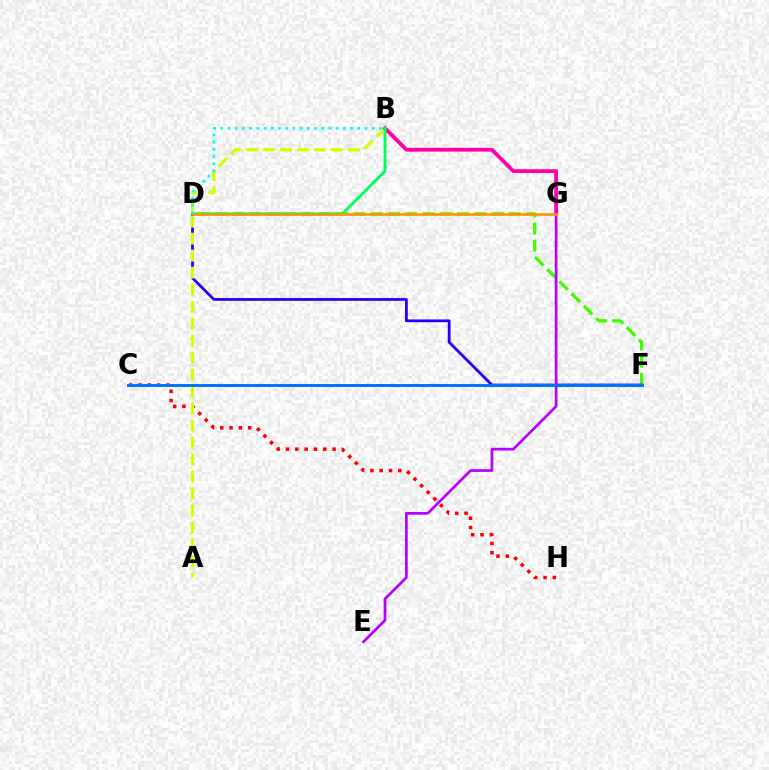{('C', 'H'): [{'color': '#ff0000', 'line_style': 'dotted', 'thickness': 2.53}], ('D', 'F'): [{'color': '#3dff00', 'line_style': 'dashed', 'thickness': 2.35}, {'color': '#2500ff', 'line_style': 'solid', 'thickness': 2.0}], ('E', 'G'): [{'color': '#b900ff', 'line_style': 'solid', 'thickness': 1.95}], ('A', 'B'): [{'color': '#d1ff00', 'line_style': 'dashed', 'thickness': 2.31}], ('B', 'G'): [{'color': '#ff00ac', 'line_style': 'solid', 'thickness': 2.75}], ('B', 'D'): [{'color': '#00ff5c', 'line_style': 'solid', 'thickness': 2.07}, {'color': '#00fff6', 'line_style': 'dotted', 'thickness': 1.96}], ('D', 'G'): [{'color': '#ff9400', 'line_style': 'solid', 'thickness': 1.86}], ('C', 'F'): [{'color': '#0074ff', 'line_style': 'solid', 'thickness': 2.12}]}